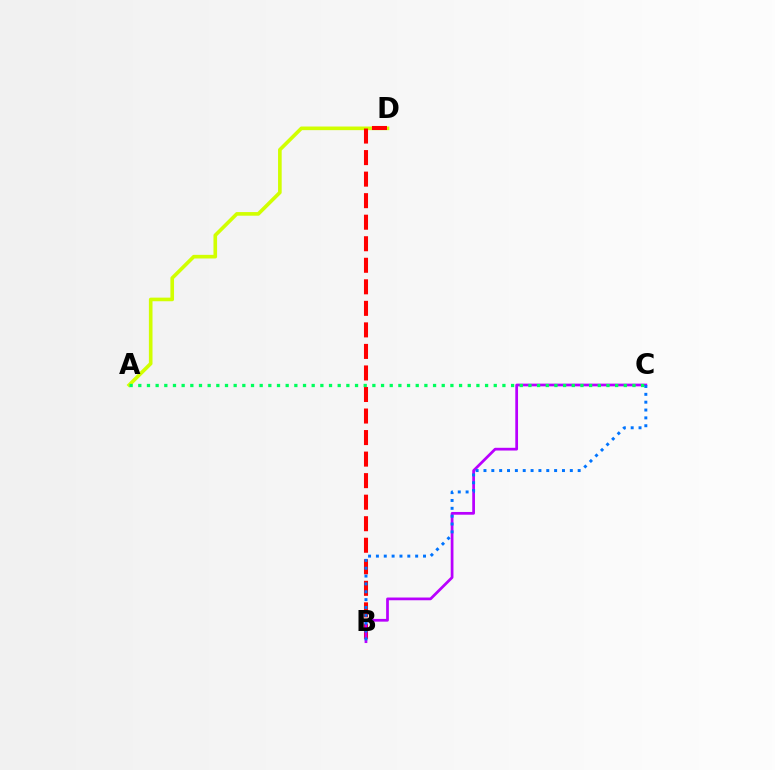{('A', 'D'): [{'color': '#d1ff00', 'line_style': 'solid', 'thickness': 2.61}], ('B', 'D'): [{'color': '#ff0000', 'line_style': 'dashed', 'thickness': 2.93}], ('B', 'C'): [{'color': '#b900ff', 'line_style': 'solid', 'thickness': 1.97}, {'color': '#0074ff', 'line_style': 'dotted', 'thickness': 2.13}], ('A', 'C'): [{'color': '#00ff5c', 'line_style': 'dotted', 'thickness': 2.36}]}